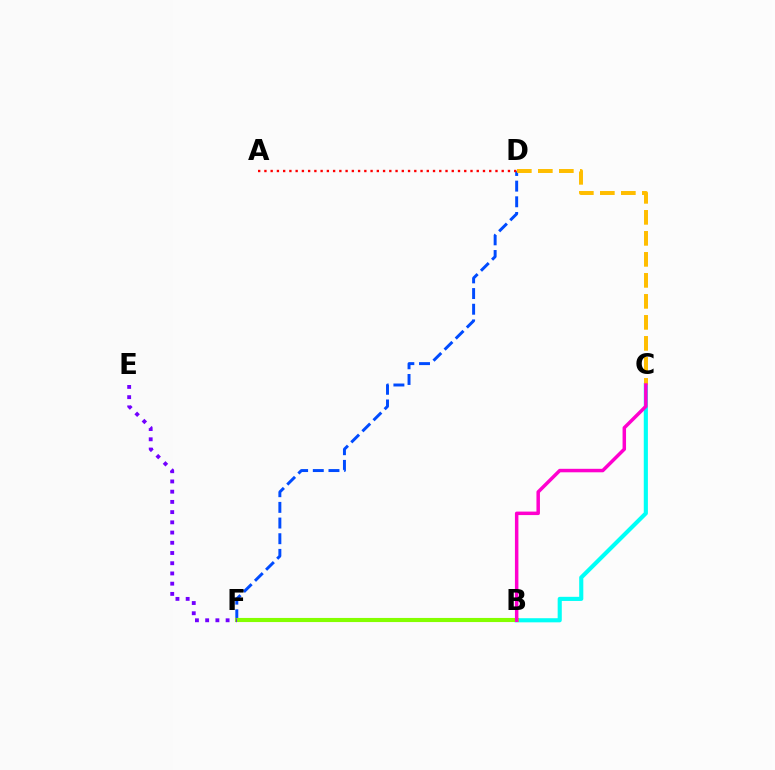{('B', 'C'): [{'color': '#00fff6', 'line_style': 'solid', 'thickness': 2.97}, {'color': '#ff00cf', 'line_style': 'solid', 'thickness': 2.51}], ('D', 'F'): [{'color': '#004bff', 'line_style': 'dashed', 'thickness': 2.13}], ('B', 'F'): [{'color': '#00ff39', 'line_style': 'solid', 'thickness': 1.99}, {'color': '#84ff00', 'line_style': 'solid', 'thickness': 2.96}], ('A', 'D'): [{'color': '#ff0000', 'line_style': 'dotted', 'thickness': 1.7}], ('C', 'D'): [{'color': '#ffbd00', 'line_style': 'dashed', 'thickness': 2.85}], ('E', 'F'): [{'color': '#7200ff', 'line_style': 'dotted', 'thickness': 2.78}]}